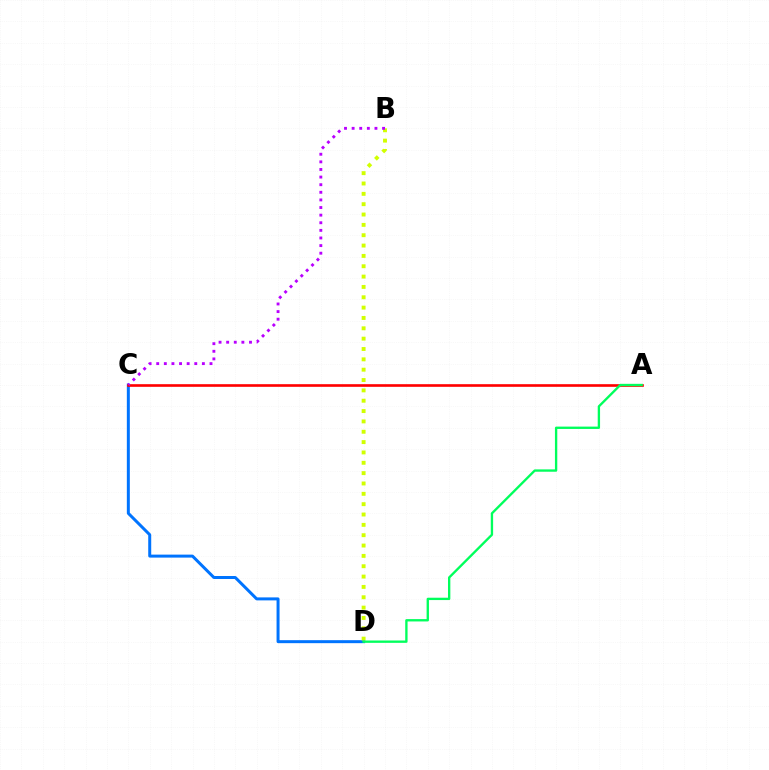{('C', 'D'): [{'color': '#0074ff', 'line_style': 'solid', 'thickness': 2.15}], ('B', 'D'): [{'color': '#d1ff00', 'line_style': 'dotted', 'thickness': 2.81}], ('A', 'C'): [{'color': '#ff0000', 'line_style': 'solid', 'thickness': 1.9}], ('A', 'D'): [{'color': '#00ff5c', 'line_style': 'solid', 'thickness': 1.69}], ('B', 'C'): [{'color': '#b900ff', 'line_style': 'dotted', 'thickness': 2.07}]}